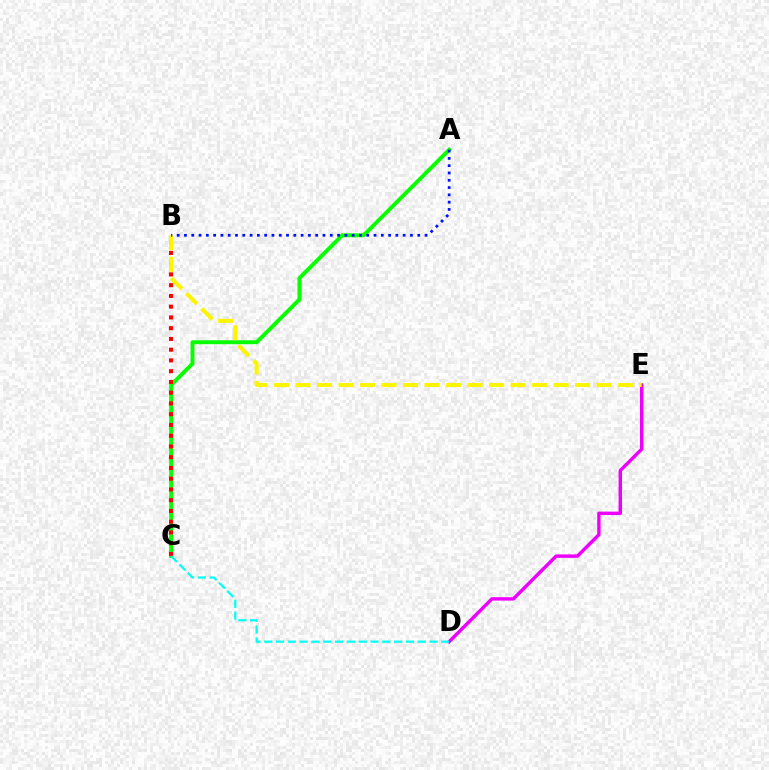{('D', 'E'): [{'color': '#ee00ff', 'line_style': 'solid', 'thickness': 2.47}], ('A', 'C'): [{'color': '#08ff00', 'line_style': 'solid', 'thickness': 2.82}], ('B', 'C'): [{'color': '#ff0000', 'line_style': 'dotted', 'thickness': 2.92}], ('B', 'E'): [{'color': '#fcf500', 'line_style': 'dashed', 'thickness': 2.92}], ('A', 'B'): [{'color': '#0010ff', 'line_style': 'dotted', 'thickness': 1.98}], ('C', 'D'): [{'color': '#00fff6', 'line_style': 'dashed', 'thickness': 1.6}]}